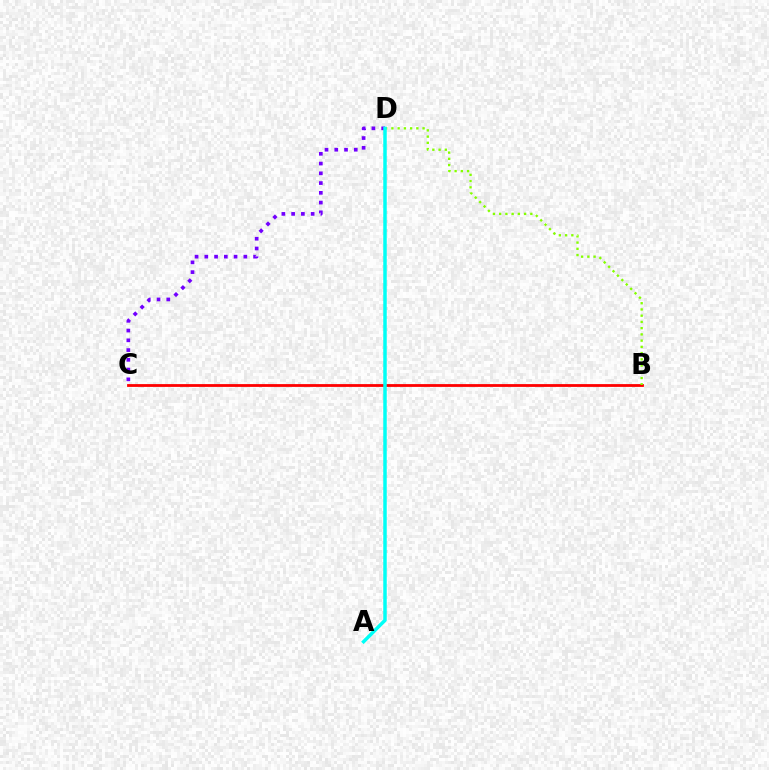{('B', 'C'): [{'color': '#ff0000', 'line_style': 'solid', 'thickness': 2.02}], ('C', 'D'): [{'color': '#7200ff', 'line_style': 'dotted', 'thickness': 2.65}], ('B', 'D'): [{'color': '#84ff00', 'line_style': 'dotted', 'thickness': 1.69}], ('A', 'D'): [{'color': '#00fff6', 'line_style': 'solid', 'thickness': 2.51}]}